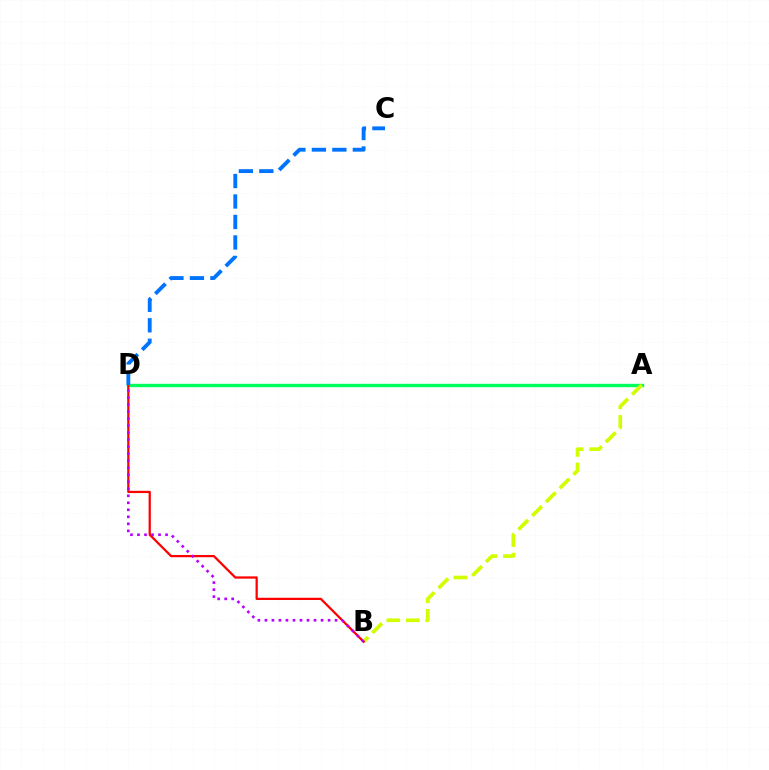{('A', 'D'): [{'color': '#00ff5c', 'line_style': 'solid', 'thickness': 2.45}], ('A', 'B'): [{'color': '#d1ff00', 'line_style': 'dashed', 'thickness': 2.64}], ('B', 'D'): [{'color': '#ff0000', 'line_style': 'solid', 'thickness': 1.62}, {'color': '#b900ff', 'line_style': 'dotted', 'thickness': 1.91}], ('C', 'D'): [{'color': '#0074ff', 'line_style': 'dashed', 'thickness': 2.78}]}